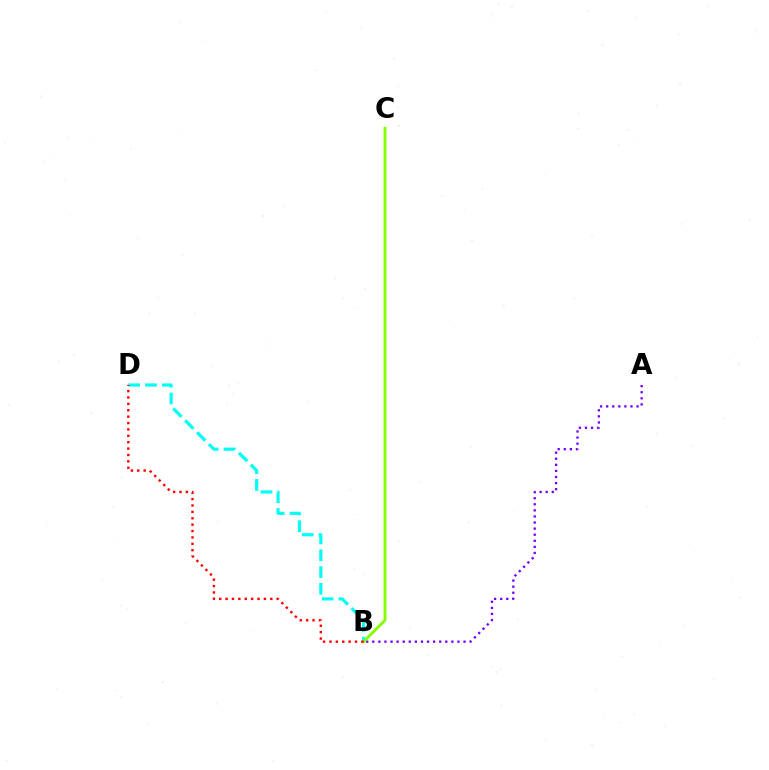{('B', 'D'): [{'color': '#00fff6', 'line_style': 'dashed', 'thickness': 2.28}, {'color': '#ff0000', 'line_style': 'dotted', 'thickness': 1.74}], ('A', 'B'): [{'color': '#7200ff', 'line_style': 'dotted', 'thickness': 1.65}], ('B', 'C'): [{'color': '#84ff00', 'line_style': 'solid', 'thickness': 2.08}]}